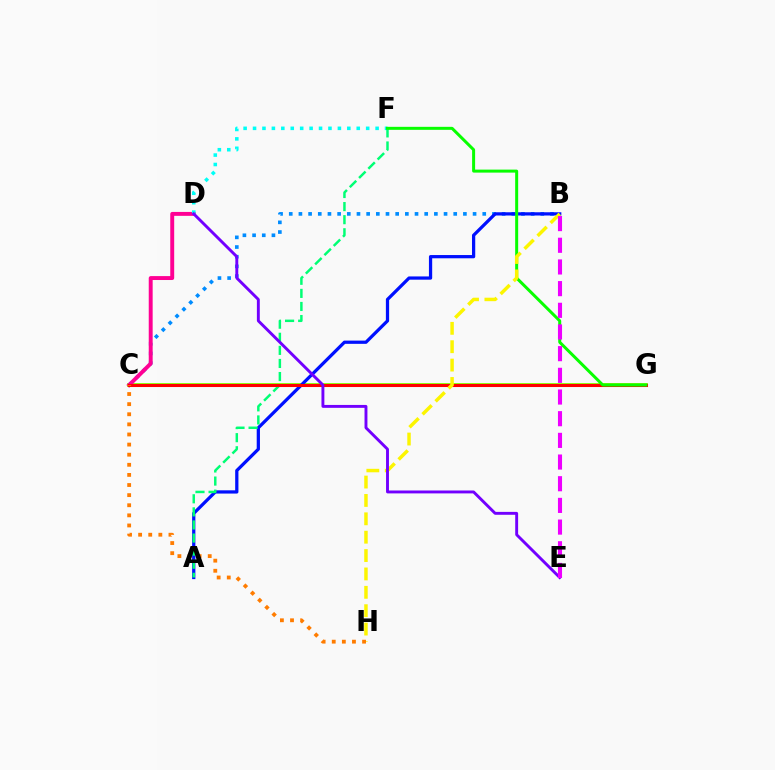{('C', 'G'): [{'color': '#84ff00', 'line_style': 'solid', 'thickness': 2.74}, {'color': '#ff0000', 'line_style': 'solid', 'thickness': 2.2}], ('B', 'C'): [{'color': '#008cff', 'line_style': 'dotted', 'thickness': 2.63}], ('C', 'D'): [{'color': '#ff0094', 'line_style': 'solid', 'thickness': 2.82}], ('A', 'B'): [{'color': '#0010ff', 'line_style': 'solid', 'thickness': 2.34}], ('A', 'F'): [{'color': '#00ff74', 'line_style': 'dashed', 'thickness': 1.78}], ('D', 'F'): [{'color': '#00fff6', 'line_style': 'dotted', 'thickness': 2.56}], ('F', 'G'): [{'color': '#08ff00', 'line_style': 'solid', 'thickness': 2.16}], ('B', 'H'): [{'color': '#fcf500', 'line_style': 'dashed', 'thickness': 2.5}], ('D', 'E'): [{'color': '#7200ff', 'line_style': 'solid', 'thickness': 2.09}], ('C', 'H'): [{'color': '#ff7c00', 'line_style': 'dotted', 'thickness': 2.75}], ('B', 'E'): [{'color': '#ee00ff', 'line_style': 'dashed', 'thickness': 2.94}]}